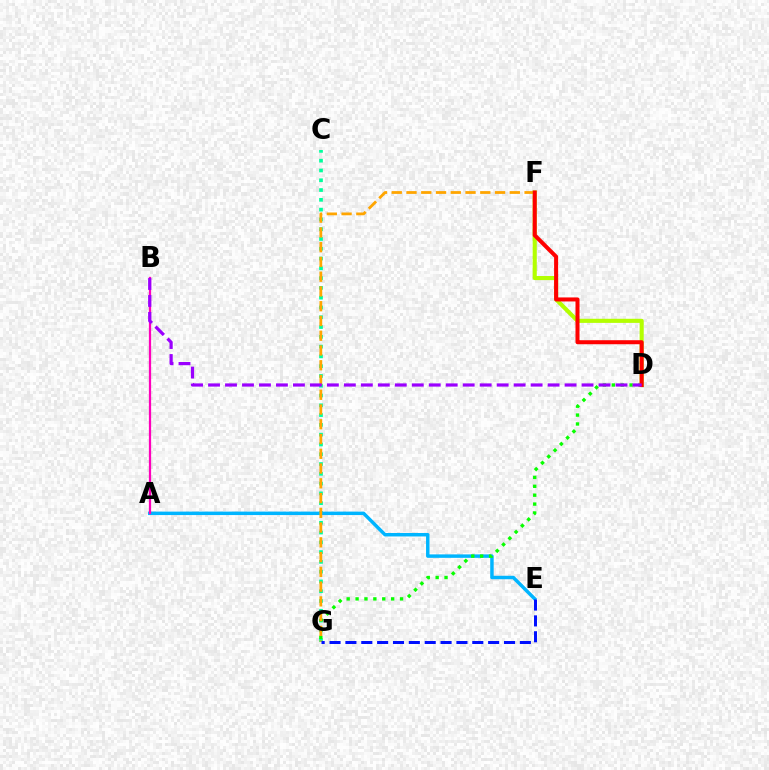{('C', 'G'): [{'color': '#00ff9d', 'line_style': 'dotted', 'thickness': 2.66}], ('A', 'E'): [{'color': '#00b5ff', 'line_style': 'solid', 'thickness': 2.49}], ('D', 'G'): [{'color': '#08ff00', 'line_style': 'dotted', 'thickness': 2.42}], ('F', 'G'): [{'color': '#ffa500', 'line_style': 'dashed', 'thickness': 2.0}], ('D', 'F'): [{'color': '#b3ff00', 'line_style': 'solid', 'thickness': 2.96}, {'color': '#ff0000', 'line_style': 'solid', 'thickness': 2.9}], ('A', 'B'): [{'color': '#ff00bd', 'line_style': 'solid', 'thickness': 1.62}], ('B', 'D'): [{'color': '#9b00ff', 'line_style': 'dashed', 'thickness': 2.31}], ('E', 'G'): [{'color': '#0010ff', 'line_style': 'dashed', 'thickness': 2.15}]}